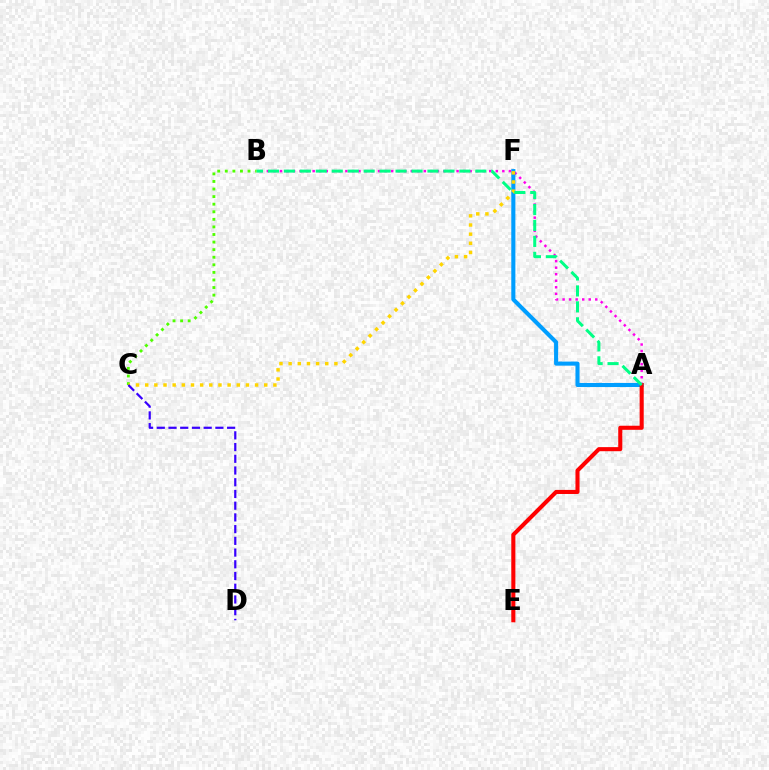{('A', 'B'): [{'color': '#ff00ed', 'line_style': 'dotted', 'thickness': 1.78}, {'color': '#00ff86', 'line_style': 'dashed', 'thickness': 2.17}], ('A', 'F'): [{'color': '#009eff', 'line_style': 'solid', 'thickness': 2.94}], ('A', 'E'): [{'color': '#ff0000', 'line_style': 'solid', 'thickness': 2.94}], ('B', 'C'): [{'color': '#4fff00', 'line_style': 'dotted', 'thickness': 2.06}], ('C', 'F'): [{'color': '#ffd500', 'line_style': 'dotted', 'thickness': 2.49}], ('C', 'D'): [{'color': '#3700ff', 'line_style': 'dashed', 'thickness': 1.59}]}